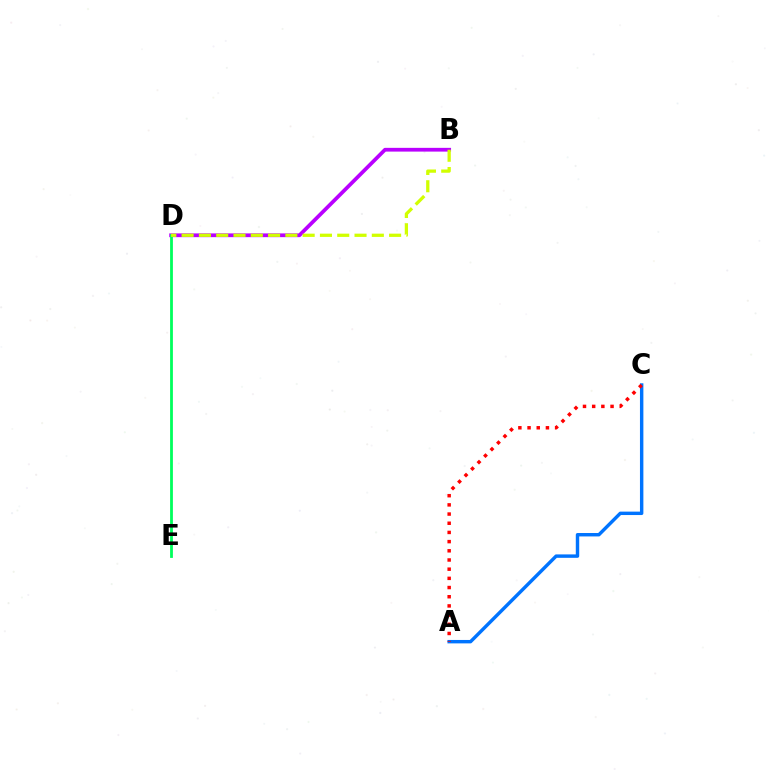{('A', 'C'): [{'color': '#0074ff', 'line_style': 'solid', 'thickness': 2.46}, {'color': '#ff0000', 'line_style': 'dotted', 'thickness': 2.5}], ('B', 'D'): [{'color': '#b900ff', 'line_style': 'solid', 'thickness': 2.7}, {'color': '#d1ff00', 'line_style': 'dashed', 'thickness': 2.35}], ('D', 'E'): [{'color': '#00ff5c', 'line_style': 'solid', 'thickness': 2.02}]}